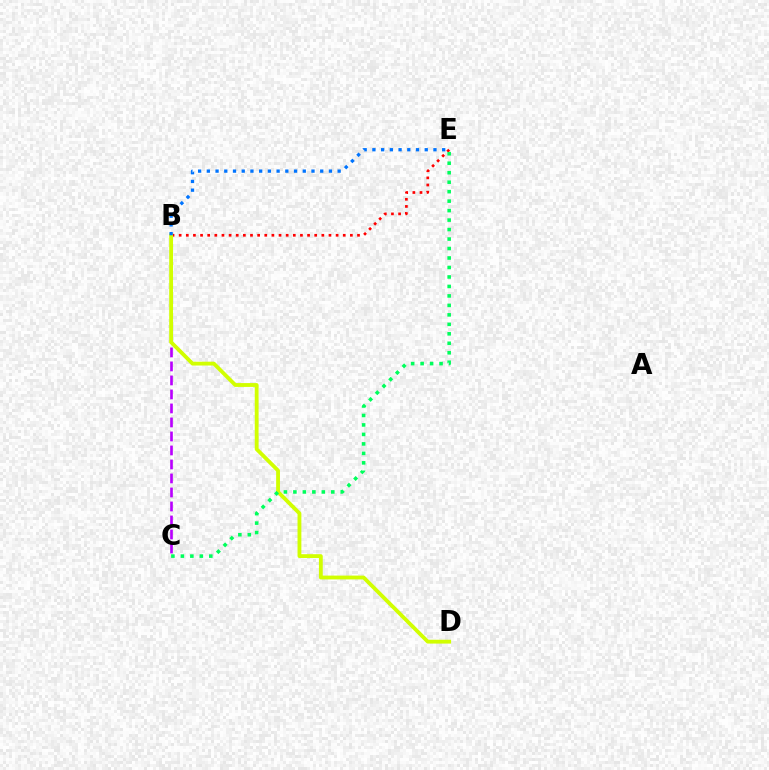{('B', 'C'): [{'color': '#b900ff', 'line_style': 'dashed', 'thickness': 1.9}], ('B', 'E'): [{'color': '#ff0000', 'line_style': 'dotted', 'thickness': 1.94}, {'color': '#0074ff', 'line_style': 'dotted', 'thickness': 2.37}], ('B', 'D'): [{'color': '#d1ff00', 'line_style': 'solid', 'thickness': 2.76}], ('C', 'E'): [{'color': '#00ff5c', 'line_style': 'dotted', 'thickness': 2.57}]}